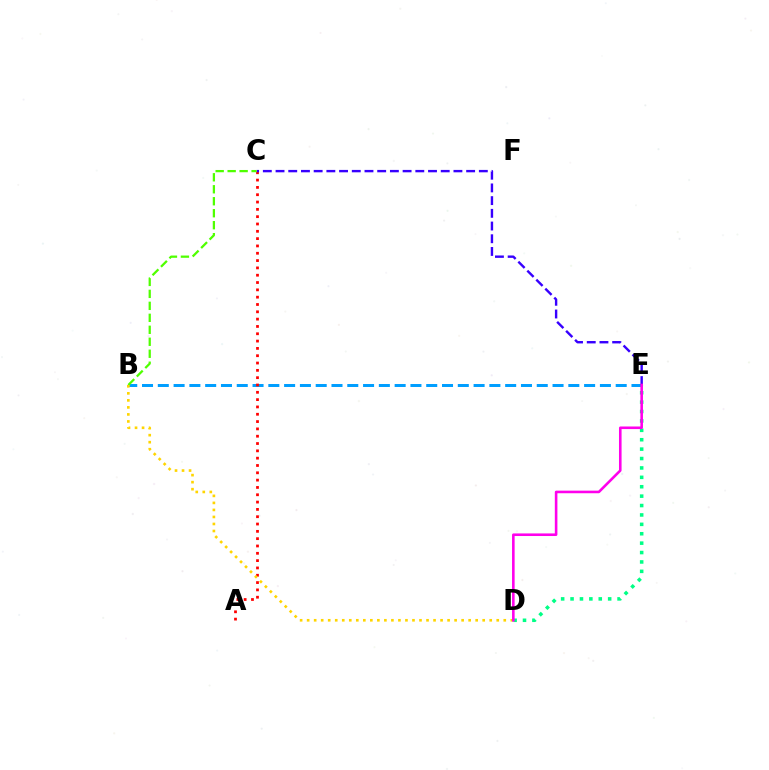{('B', 'E'): [{'color': '#009eff', 'line_style': 'dashed', 'thickness': 2.14}], ('A', 'C'): [{'color': '#ff0000', 'line_style': 'dotted', 'thickness': 1.99}], ('C', 'E'): [{'color': '#3700ff', 'line_style': 'dashed', 'thickness': 1.73}], ('B', 'C'): [{'color': '#4fff00', 'line_style': 'dashed', 'thickness': 1.63}], ('D', 'E'): [{'color': '#00ff86', 'line_style': 'dotted', 'thickness': 2.55}, {'color': '#ff00ed', 'line_style': 'solid', 'thickness': 1.86}], ('B', 'D'): [{'color': '#ffd500', 'line_style': 'dotted', 'thickness': 1.91}]}